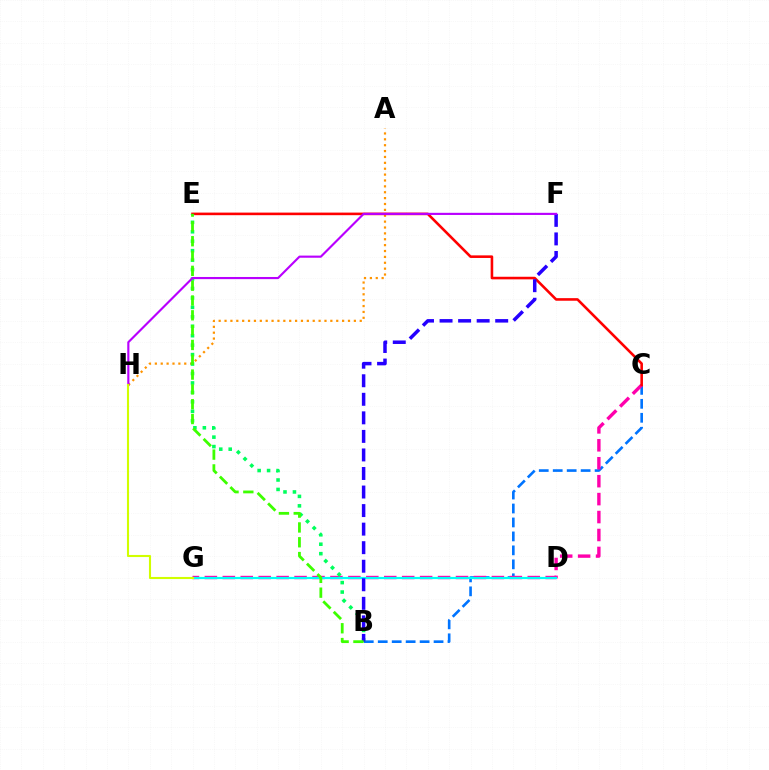{('B', 'C'): [{'color': '#0074ff', 'line_style': 'dashed', 'thickness': 1.9}], ('C', 'G'): [{'color': '#ff00ac', 'line_style': 'dashed', 'thickness': 2.44}], ('A', 'H'): [{'color': '#ff9400', 'line_style': 'dotted', 'thickness': 1.6}], ('C', 'E'): [{'color': '#ff0000', 'line_style': 'solid', 'thickness': 1.87}], ('B', 'E'): [{'color': '#00ff5c', 'line_style': 'dotted', 'thickness': 2.57}, {'color': '#3dff00', 'line_style': 'dashed', 'thickness': 2.01}], ('D', 'G'): [{'color': '#00fff6', 'line_style': 'solid', 'thickness': 1.6}], ('B', 'F'): [{'color': '#2500ff', 'line_style': 'dashed', 'thickness': 2.52}], ('F', 'H'): [{'color': '#b900ff', 'line_style': 'solid', 'thickness': 1.54}], ('G', 'H'): [{'color': '#d1ff00', 'line_style': 'solid', 'thickness': 1.51}]}